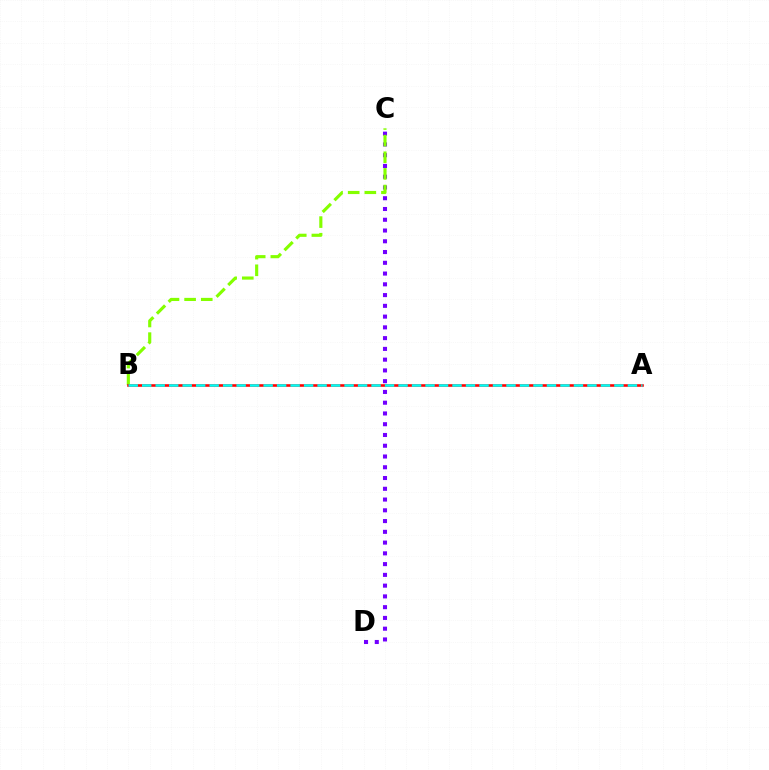{('C', 'D'): [{'color': '#7200ff', 'line_style': 'dotted', 'thickness': 2.92}], ('B', 'C'): [{'color': '#84ff00', 'line_style': 'dashed', 'thickness': 2.26}], ('A', 'B'): [{'color': '#ff0000', 'line_style': 'solid', 'thickness': 1.87}, {'color': '#00fff6', 'line_style': 'dashed', 'thickness': 1.83}]}